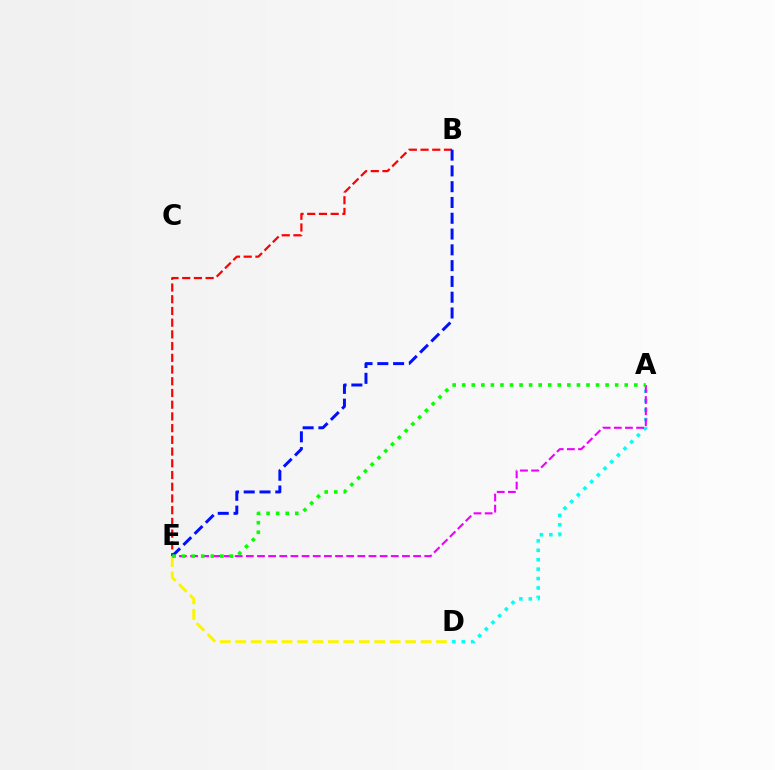{('D', 'E'): [{'color': '#fcf500', 'line_style': 'dashed', 'thickness': 2.1}], ('A', 'D'): [{'color': '#00fff6', 'line_style': 'dotted', 'thickness': 2.56}], ('B', 'E'): [{'color': '#ff0000', 'line_style': 'dashed', 'thickness': 1.59}, {'color': '#0010ff', 'line_style': 'dashed', 'thickness': 2.14}], ('A', 'E'): [{'color': '#ee00ff', 'line_style': 'dashed', 'thickness': 1.51}, {'color': '#08ff00', 'line_style': 'dotted', 'thickness': 2.6}]}